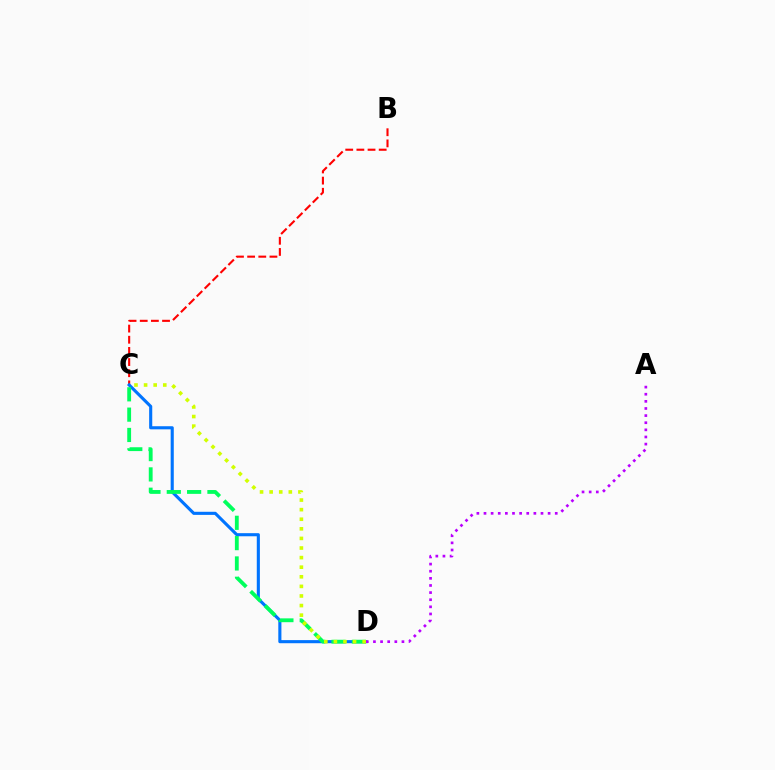{('B', 'C'): [{'color': '#ff0000', 'line_style': 'dashed', 'thickness': 1.52}], ('C', 'D'): [{'color': '#0074ff', 'line_style': 'solid', 'thickness': 2.24}, {'color': '#00ff5c', 'line_style': 'dashed', 'thickness': 2.76}, {'color': '#d1ff00', 'line_style': 'dotted', 'thickness': 2.61}], ('A', 'D'): [{'color': '#b900ff', 'line_style': 'dotted', 'thickness': 1.94}]}